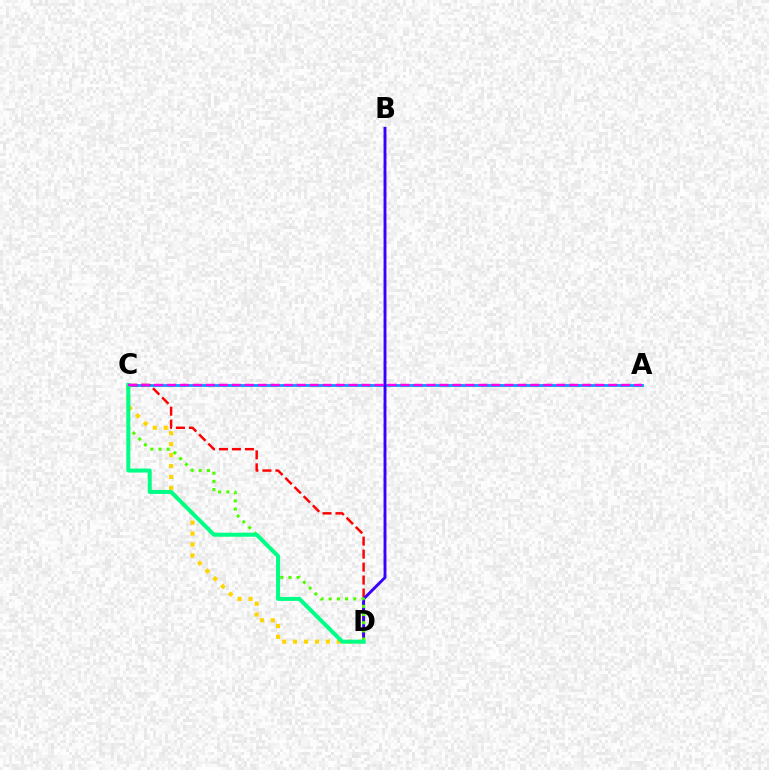{('C', 'D'): [{'color': '#ffd500', 'line_style': 'dotted', 'thickness': 2.97}, {'color': '#ff0000', 'line_style': 'dashed', 'thickness': 1.76}, {'color': '#4fff00', 'line_style': 'dotted', 'thickness': 2.22}, {'color': '#00ff86', 'line_style': 'solid', 'thickness': 2.88}], ('A', 'C'): [{'color': '#009eff', 'line_style': 'solid', 'thickness': 2.01}, {'color': '#ff00ed', 'line_style': 'dashed', 'thickness': 1.76}], ('B', 'D'): [{'color': '#3700ff', 'line_style': 'solid', 'thickness': 2.08}]}